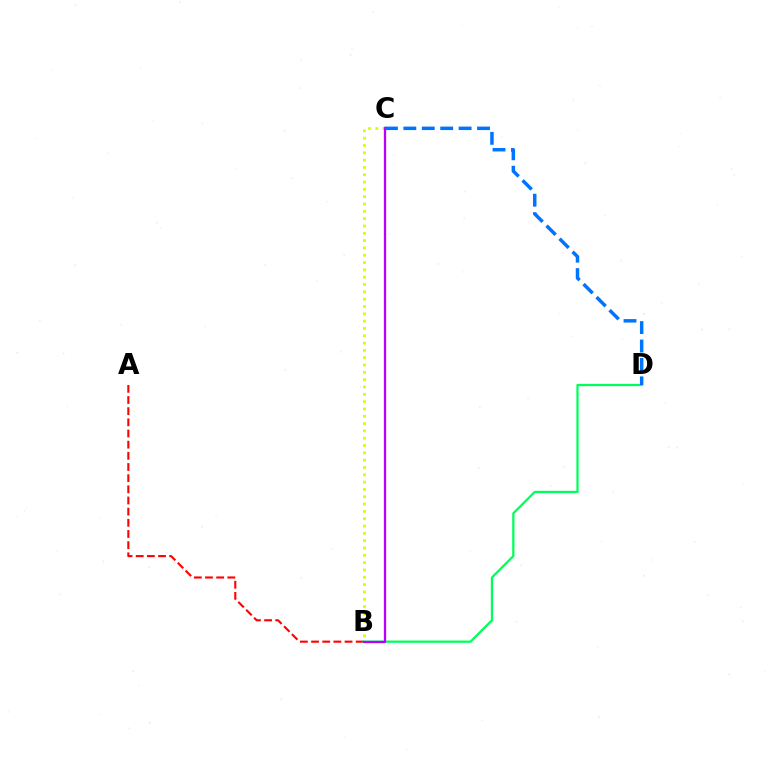{('A', 'B'): [{'color': '#ff0000', 'line_style': 'dashed', 'thickness': 1.52}], ('B', 'D'): [{'color': '#00ff5c', 'line_style': 'solid', 'thickness': 1.63}], ('B', 'C'): [{'color': '#d1ff00', 'line_style': 'dotted', 'thickness': 1.99}, {'color': '#b900ff', 'line_style': 'solid', 'thickness': 1.65}], ('C', 'D'): [{'color': '#0074ff', 'line_style': 'dashed', 'thickness': 2.5}]}